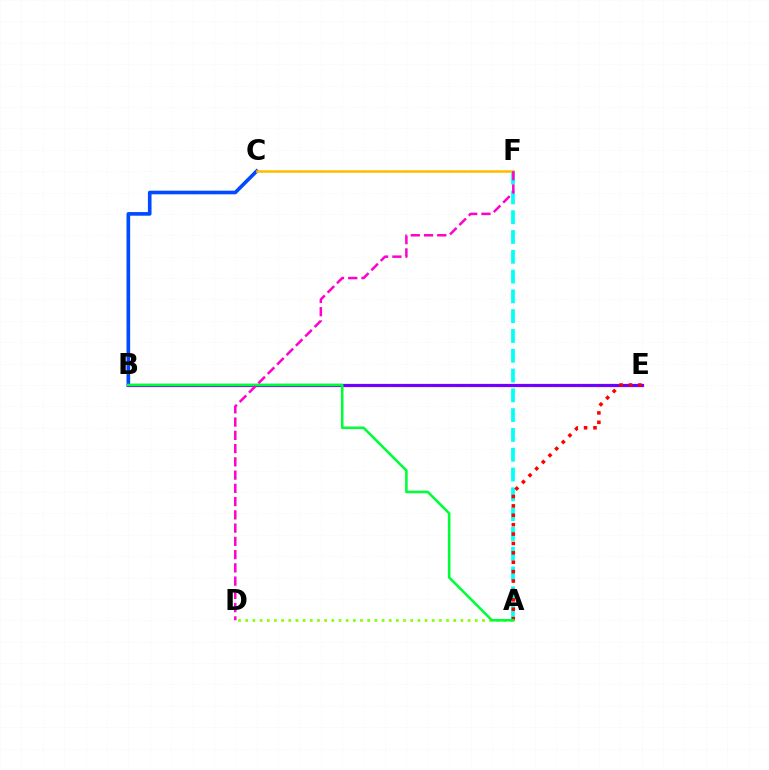{('B', 'C'): [{'color': '#004bff', 'line_style': 'solid', 'thickness': 2.62}], ('B', 'E'): [{'color': '#7200ff', 'line_style': 'solid', 'thickness': 2.31}], ('A', 'D'): [{'color': '#84ff00', 'line_style': 'dotted', 'thickness': 1.95}], ('A', 'F'): [{'color': '#00fff6', 'line_style': 'dashed', 'thickness': 2.69}], ('A', 'E'): [{'color': '#ff0000', 'line_style': 'dotted', 'thickness': 2.55}], ('C', 'F'): [{'color': '#ffbd00', 'line_style': 'solid', 'thickness': 1.86}], ('A', 'B'): [{'color': '#00ff39', 'line_style': 'solid', 'thickness': 1.86}], ('D', 'F'): [{'color': '#ff00cf', 'line_style': 'dashed', 'thickness': 1.8}]}